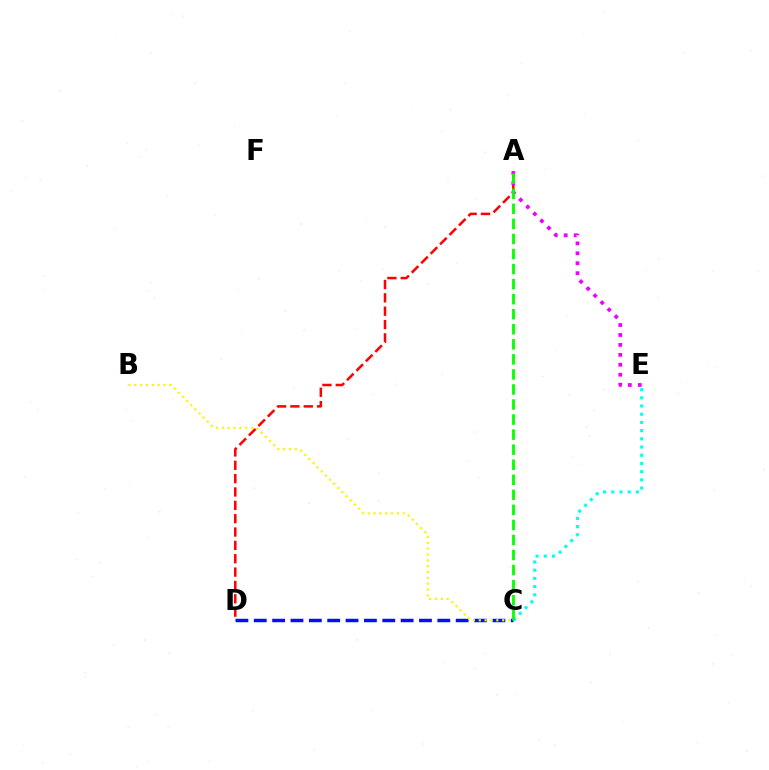{('A', 'D'): [{'color': '#ff0000', 'line_style': 'dashed', 'thickness': 1.81}], ('C', 'D'): [{'color': '#0010ff', 'line_style': 'dashed', 'thickness': 2.49}], ('C', 'E'): [{'color': '#00fff6', 'line_style': 'dotted', 'thickness': 2.23}], ('B', 'C'): [{'color': '#fcf500', 'line_style': 'dotted', 'thickness': 1.59}], ('A', 'E'): [{'color': '#ee00ff', 'line_style': 'dotted', 'thickness': 2.7}], ('A', 'C'): [{'color': '#08ff00', 'line_style': 'dashed', 'thickness': 2.04}]}